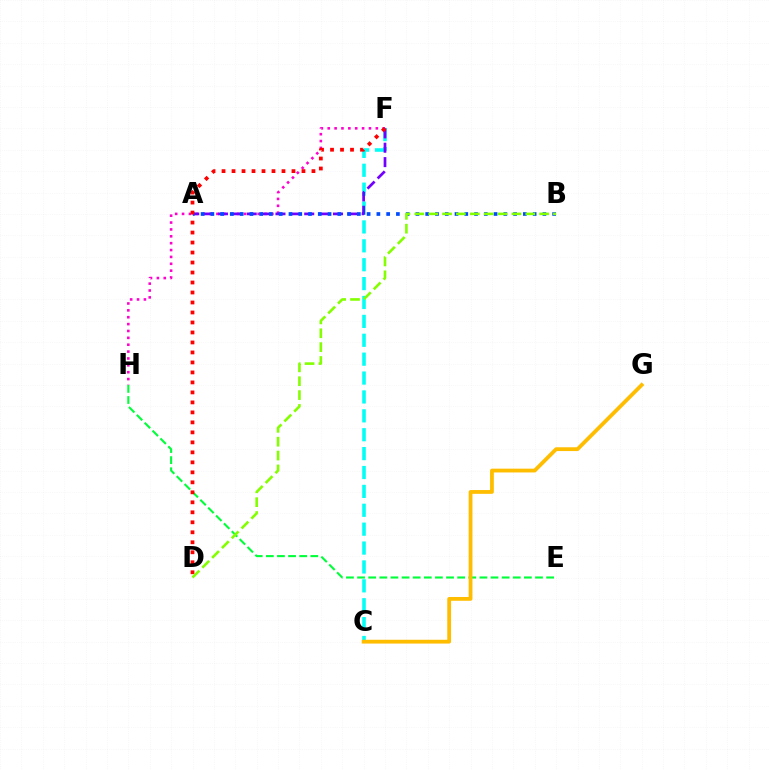{('C', 'F'): [{'color': '#00fff6', 'line_style': 'dashed', 'thickness': 2.57}], ('F', 'H'): [{'color': '#ff00cf', 'line_style': 'dotted', 'thickness': 1.87}], ('E', 'H'): [{'color': '#00ff39', 'line_style': 'dashed', 'thickness': 1.51}], ('A', 'F'): [{'color': '#7200ff', 'line_style': 'dashed', 'thickness': 1.95}], ('A', 'B'): [{'color': '#004bff', 'line_style': 'dotted', 'thickness': 2.65}], ('D', 'F'): [{'color': '#ff0000', 'line_style': 'dotted', 'thickness': 2.71}], ('B', 'D'): [{'color': '#84ff00', 'line_style': 'dashed', 'thickness': 1.88}], ('C', 'G'): [{'color': '#ffbd00', 'line_style': 'solid', 'thickness': 2.73}]}